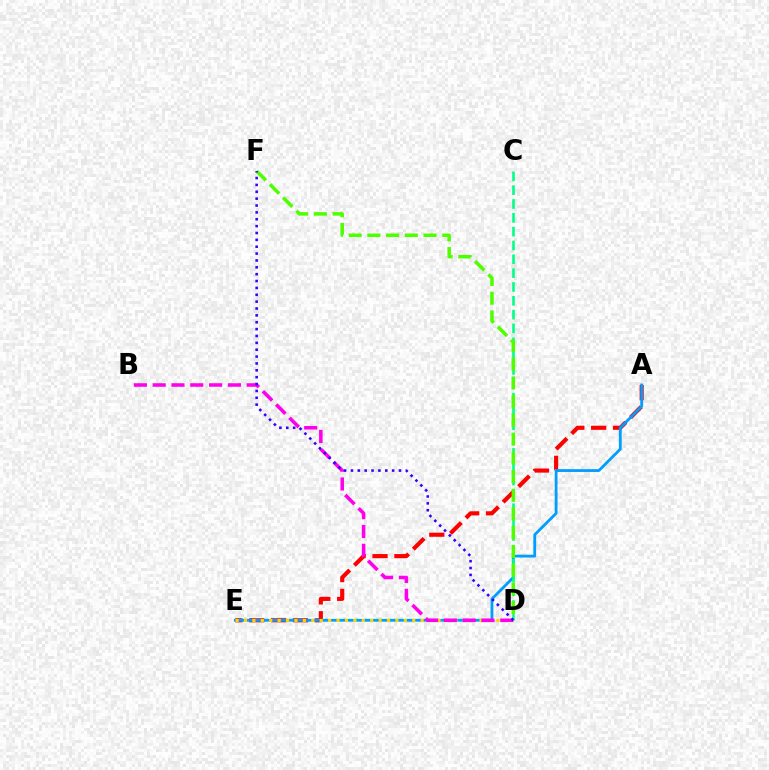{('A', 'E'): [{'color': '#ff0000', 'line_style': 'dashed', 'thickness': 2.97}, {'color': '#009eff', 'line_style': 'solid', 'thickness': 2.02}], ('D', 'E'): [{'color': '#ffd500', 'line_style': 'dotted', 'thickness': 2.29}], ('B', 'D'): [{'color': '#ff00ed', 'line_style': 'dashed', 'thickness': 2.55}], ('C', 'D'): [{'color': '#00ff86', 'line_style': 'dashed', 'thickness': 1.88}], ('D', 'F'): [{'color': '#4fff00', 'line_style': 'dashed', 'thickness': 2.54}, {'color': '#3700ff', 'line_style': 'dotted', 'thickness': 1.87}]}